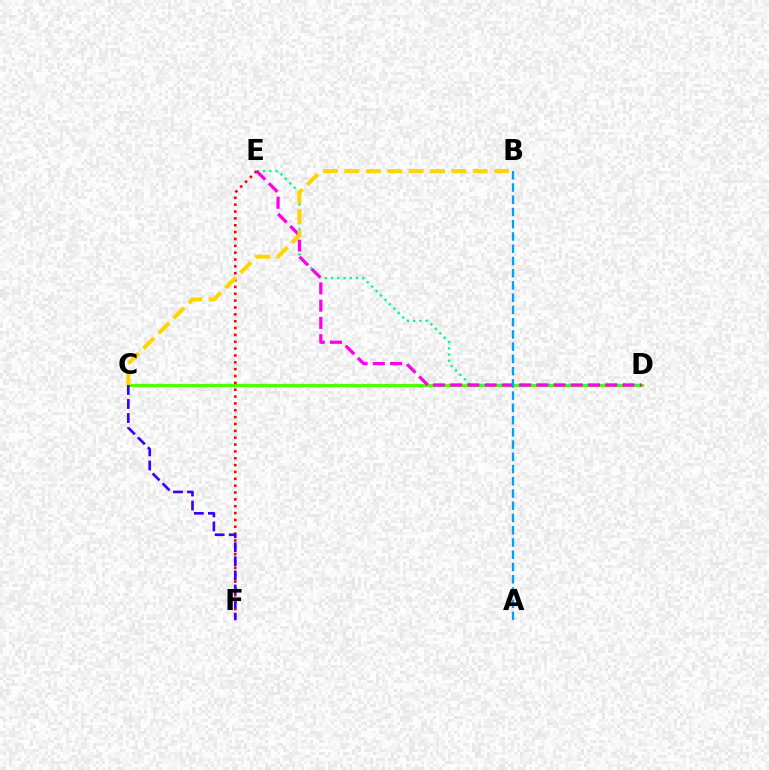{('C', 'D'): [{'color': '#4fff00', 'line_style': 'solid', 'thickness': 2.36}], ('D', 'E'): [{'color': '#00ff86', 'line_style': 'dotted', 'thickness': 1.7}, {'color': '#ff00ed', 'line_style': 'dashed', 'thickness': 2.34}], ('E', 'F'): [{'color': '#ff0000', 'line_style': 'dotted', 'thickness': 1.86}], ('A', 'B'): [{'color': '#009eff', 'line_style': 'dashed', 'thickness': 1.66}], ('C', 'F'): [{'color': '#3700ff', 'line_style': 'dashed', 'thickness': 1.91}], ('B', 'C'): [{'color': '#ffd500', 'line_style': 'dashed', 'thickness': 2.91}]}